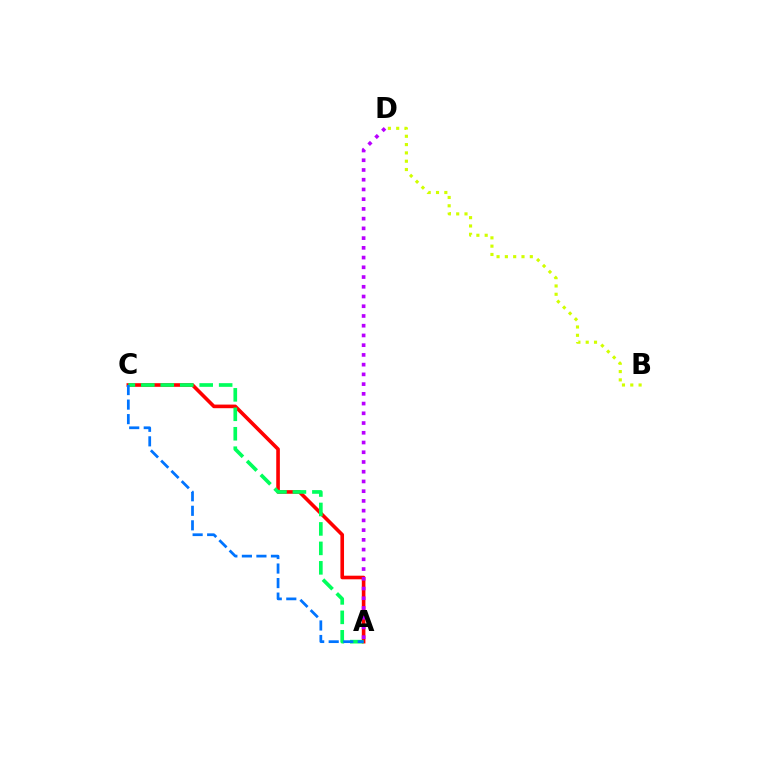{('A', 'C'): [{'color': '#ff0000', 'line_style': 'solid', 'thickness': 2.6}, {'color': '#00ff5c', 'line_style': 'dashed', 'thickness': 2.64}, {'color': '#0074ff', 'line_style': 'dashed', 'thickness': 1.97}], ('A', 'D'): [{'color': '#b900ff', 'line_style': 'dotted', 'thickness': 2.64}], ('B', 'D'): [{'color': '#d1ff00', 'line_style': 'dotted', 'thickness': 2.26}]}